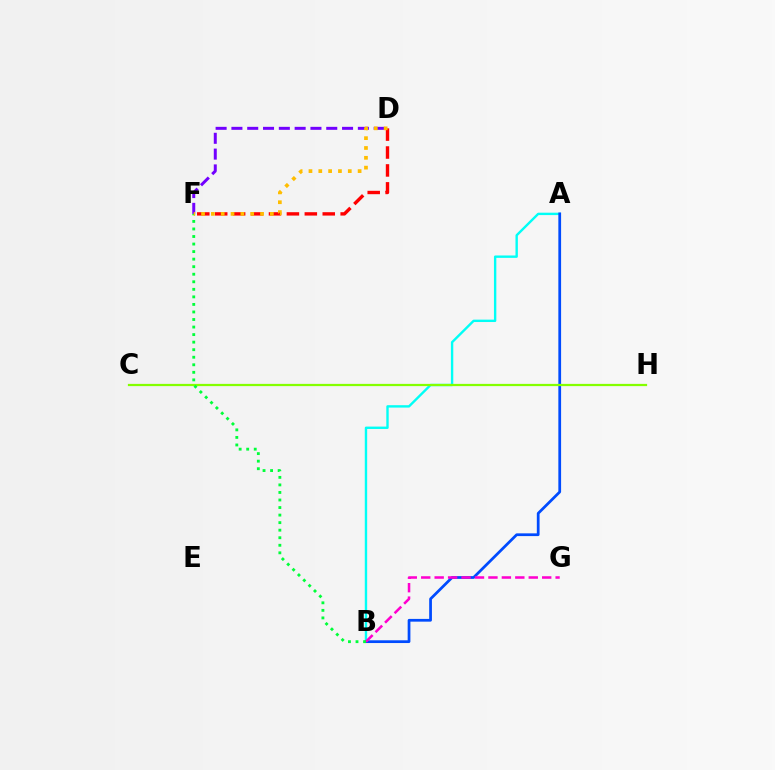{('A', 'B'): [{'color': '#00fff6', 'line_style': 'solid', 'thickness': 1.72}, {'color': '#004bff', 'line_style': 'solid', 'thickness': 1.98}], ('D', 'F'): [{'color': '#ff0000', 'line_style': 'dashed', 'thickness': 2.44}, {'color': '#7200ff', 'line_style': 'dashed', 'thickness': 2.15}, {'color': '#ffbd00', 'line_style': 'dotted', 'thickness': 2.67}], ('C', 'H'): [{'color': '#84ff00', 'line_style': 'solid', 'thickness': 1.61}], ('B', 'G'): [{'color': '#ff00cf', 'line_style': 'dashed', 'thickness': 1.83}], ('B', 'F'): [{'color': '#00ff39', 'line_style': 'dotted', 'thickness': 2.05}]}